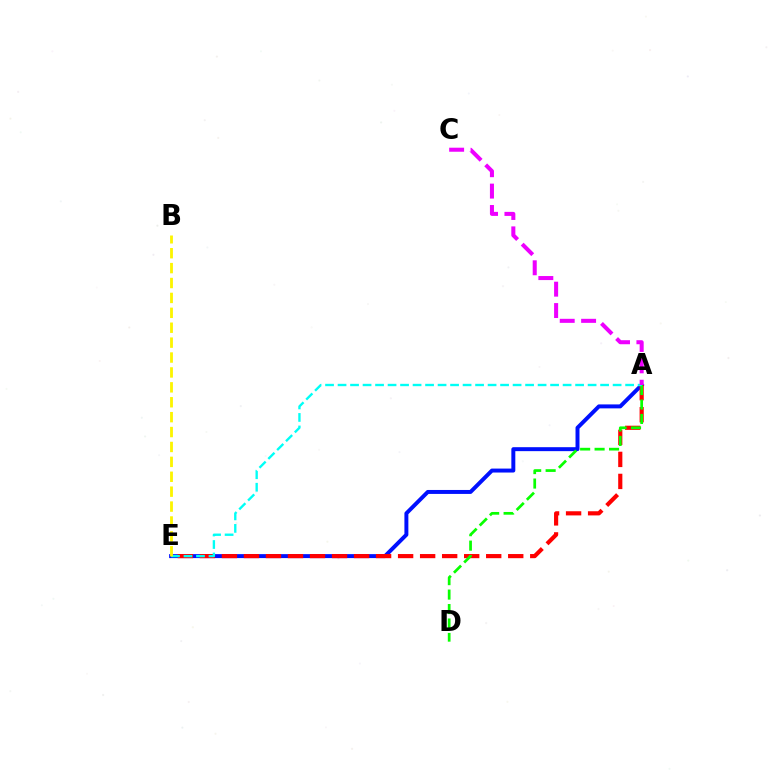{('A', 'E'): [{'color': '#0010ff', 'line_style': 'solid', 'thickness': 2.85}, {'color': '#ff0000', 'line_style': 'dashed', 'thickness': 2.99}, {'color': '#00fff6', 'line_style': 'dashed', 'thickness': 1.7}], ('A', 'D'): [{'color': '#08ff00', 'line_style': 'dashed', 'thickness': 1.96}], ('A', 'C'): [{'color': '#ee00ff', 'line_style': 'dashed', 'thickness': 2.91}], ('B', 'E'): [{'color': '#fcf500', 'line_style': 'dashed', 'thickness': 2.02}]}